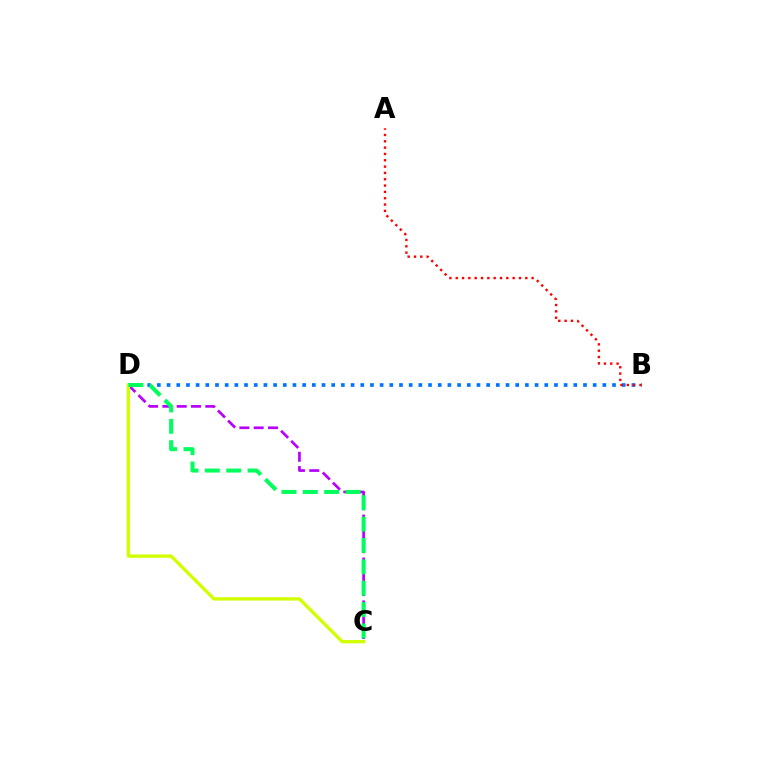{('C', 'D'): [{'color': '#b900ff', 'line_style': 'dashed', 'thickness': 1.94}, {'color': '#d1ff00', 'line_style': 'solid', 'thickness': 2.4}, {'color': '#00ff5c', 'line_style': 'dashed', 'thickness': 2.9}], ('B', 'D'): [{'color': '#0074ff', 'line_style': 'dotted', 'thickness': 2.63}], ('A', 'B'): [{'color': '#ff0000', 'line_style': 'dotted', 'thickness': 1.72}]}